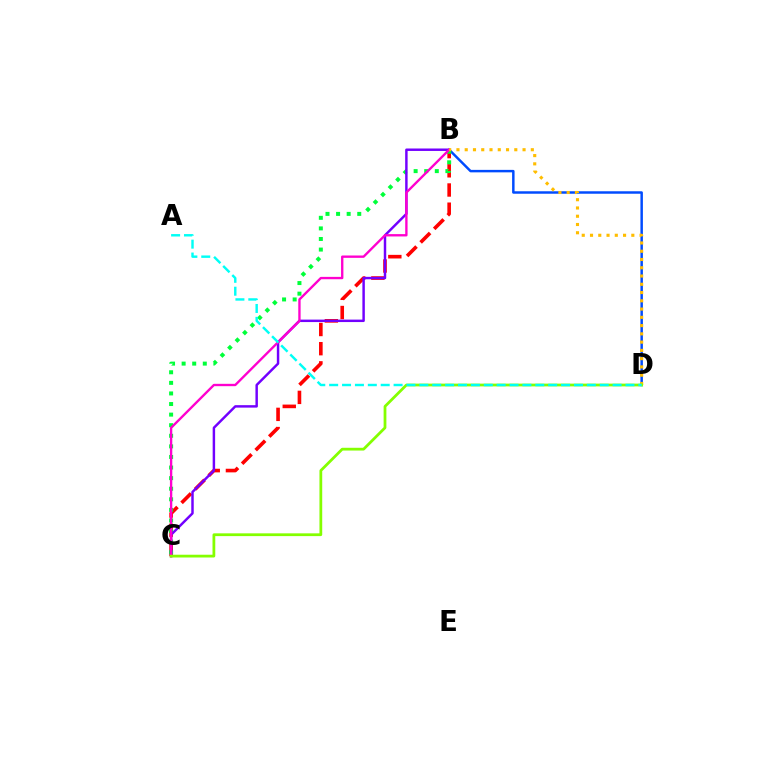{('B', 'D'): [{'color': '#004bff', 'line_style': 'solid', 'thickness': 1.78}, {'color': '#ffbd00', 'line_style': 'dotted', 'thickness': 2.25}], ('B', 'C'): [{'color': '#ff0000', 'line_style': 'dashed', 'thickness': 2.61}, {'color': '#00ff39', 'line_style': 'dotted', 'thickness': 2.88}, {'color': '#7200ff', 'line_style': 'solid', 'thickness': 1.77}, {'color': '#ff00cf', 'line_style': 'solid', 'thickness': 1.69}], ('C', 'D'): [{'color': '#84ff00', 'line_style': 'solid', 'thickness': 1.99}], ('A', 'D'): [{'color': '#00fff6', 'line_style': 'dashed', 'thickness': 1.75}]}